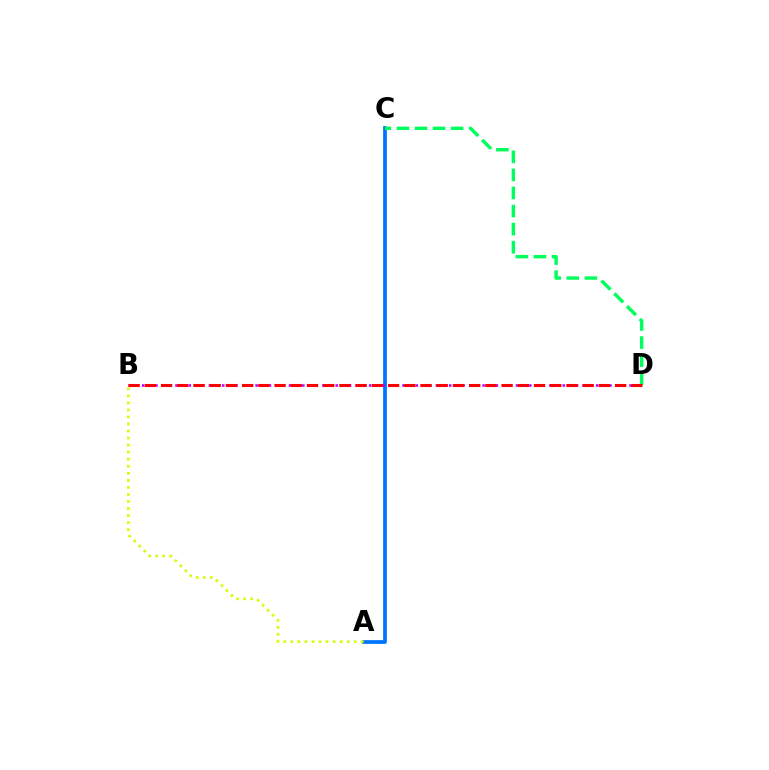{('A', 'C'): [{'color': '#0074ff', 'line_style': 'solid', 'thickness': 2.69}], ('C', 'D'): [{'color': '#00ff5c', 'line_style': 'dashed', 'thickness': 2.45}], ('B', 'D'): [{'color': '#b900ff', 'line_style': 'dotted', 'thickness': 1.81}, {'color': '#ff0000', 'line_style': 'dashed', 'thickness': 2.2}], ('A', 'B'): [{'color': '#d1ff00', 'line_style': 'dotted', 'thickness': 1.91}]}